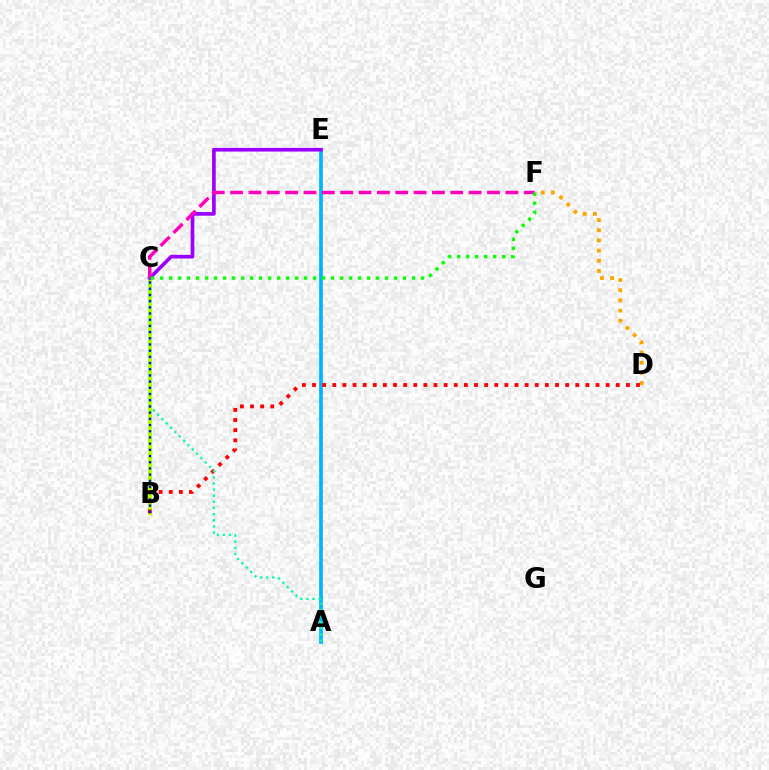{('A', 'E'): [{'color': '#00b5ff', 'line_style': 'solid', 'thickness': 2.67}], ('B', 'C'): [{'color': '#b3ff00', 'line_style': 'solid', 'thickness': 2.91}, {'color': '#0010ff', 'line_style': 'dotted', 'thickness': 1.68}], ('C', 'E'): [{'color': '#9b00ff', 'line_style': 'solid', 'thickness': 2.63}], ('D', 'F'): [{'color': '#ffa500', 'line_style': 'dotted', 'thickness': 2.76}], ('C', 'F'): [{'color': '#ff00bd', 'line_style': 'dashed', 'thickness': 2.49}, {'color': '#08ff00', 'line_style': 'dotted', 'thickness': 2.44}], ('B', 'D'): [{'color': '#ff0000', 'line_style': 'dotted', 'thickness': 2.75}], ('A', 'C'): [{'color': '#00ff9d', 'line_style': 'dotted', 'thickness': 1.66}]}